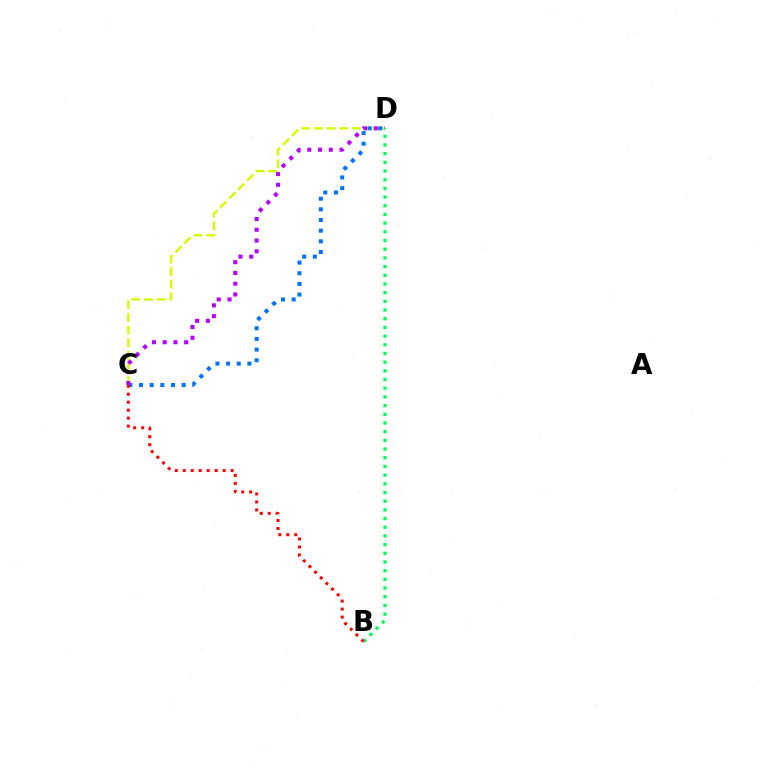{('C', 'D'): [{'color': '#d1ff00', 'line_style': 'dashed', 'thickness': 1.72}, {'color': '#0074ff', 'line_style': 'dotted', 'thickness': 2.9}, {'color': '#b900ff', 'line_style': 'dotted', 'thickness': 2.92}], ('B', 'D'): [{'color': '#00ff5c', 'line_style': 'dotted', 'thickness': 2.36}], ('B', 'C'): [{'color': '#ff0000', 'line_style': 'dotted', 'thickness': 2.17}]}